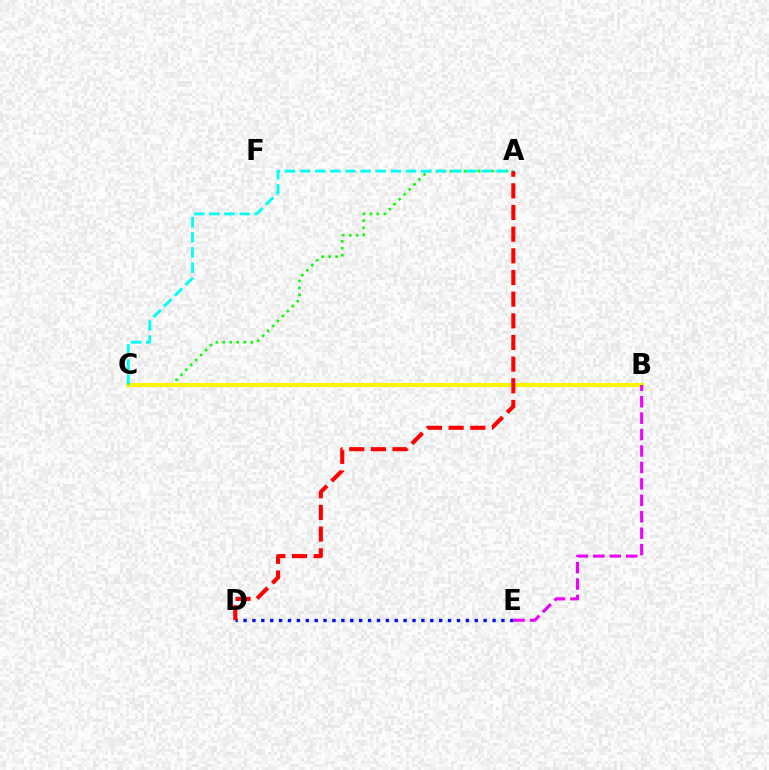{('A', 'C'): [{'color': '#08ff00', 'line_style': 'dotted', 'thickness': 1.9}, {'color': '#00fff6', 'line_style': 'dashed', 'thickness': 2.05}], ('B', 'C'): [{'color': '#fcf500', 'line_style': 'solid', 'thickness': 2.92}], ('D', 'E'): [{'color': '#0010ff', 'line_style': 'dotted', 'thickness': 2.42}], ('A', 'D'): [{'color': '#ff0000', 'line_style': 'dashed', 'thickness': 2.94}], ('B', 'E'): [{'color': '#ee00ff', 'line_style': 'dashed', 'thickness': 2.23}]}